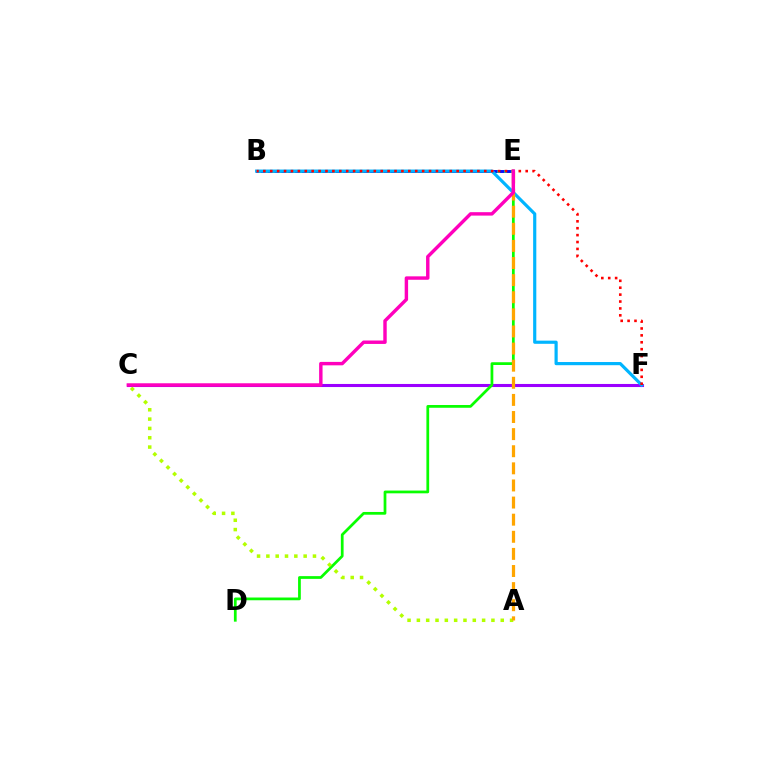{('C', 'F'): [{'color': '#9b00ff', 'line_style': 'solid', 'thickness': 2.22}], ('B', 'E'): [{'color': '#0010ff', 'line_style': 'solid', 'thickness': 2.1}, {'color': '#00ff9d', 'line_style': 'dotted', 'thickness': 1.85}], ('D', 'E'): [{'color': '#08ff00', 'line_style': 'solid', 'thickness': 1.98}], ('B', 'F'): [{'color': '#00b5ff', 'line_style': 'solid', 'thickness': 2.29}, {'color': '#ff0000', 'line_style': 'dotted', 'thickness': 1.88}], ('A', 'C'): [{'color': '#b3ff00', 'line_style': 'dotted', 'thickness': 2.53}], ('A', 'E'): [{'color': '#ffa500', 'line_style': 'dashed', 'thickness': 2.32}], ('C', 'E'): [{'color': '#ff00bd', 'line_style': 'solid', 'thickness': 2.47}]}